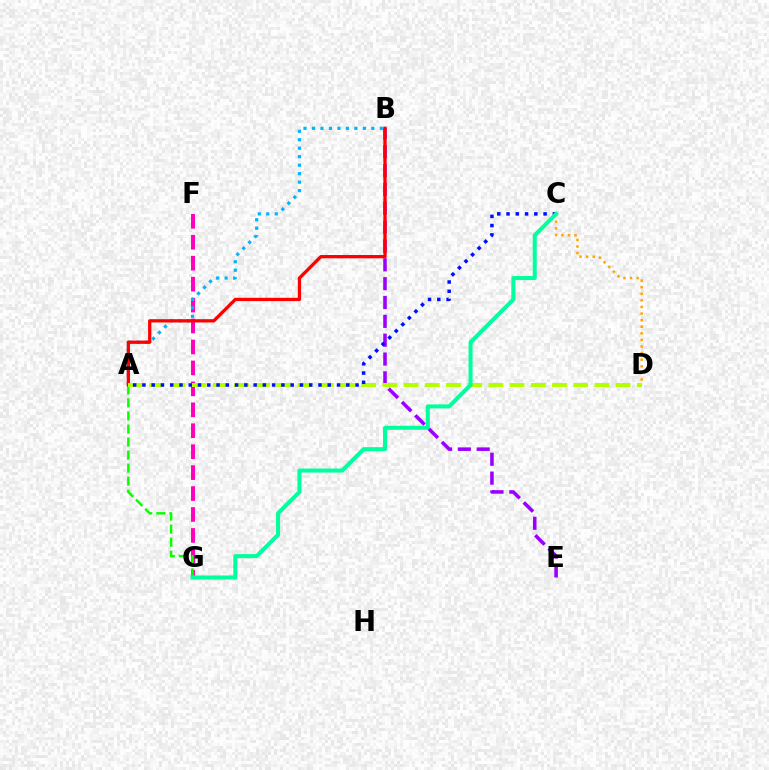{('F', 'G'): [{'color': '#ff00bd', 'line_style': 'dashed', 'thickness': 2.84}], ('C', 'D'): [{'color': '#ffa500', 'line_style': 'dotted', 'thickness': 1.79}], ('A', 'G'): [{'color': '#08ff00', 'line_style': 'dashed', 'thickness': 1.77}], ('A', 'B'): [{'color': '#00b5ff', 'line_style': 'dotted', 'thickness': 2.3}, {'color': '#ff0000', 'line_style': 'solid', 'thickness': 2.37}], ('B', 'E'): [{'color': '#9b00ff', 'line_style': 'dashed', 'thickness': 2.56}], ('A', 'D'): [{'color': '#b3ff00', 'line_style': 'dashed', 'thickness': 2.88}], ('A', 'C'): [{'color': '#0010ff', 'line_style': 'dotted', 'thickness': 2.52}], ('C', 'G'): [{'color': '#00ff9d', 'line_style': 'solid', 'thickness': 2.9}]}